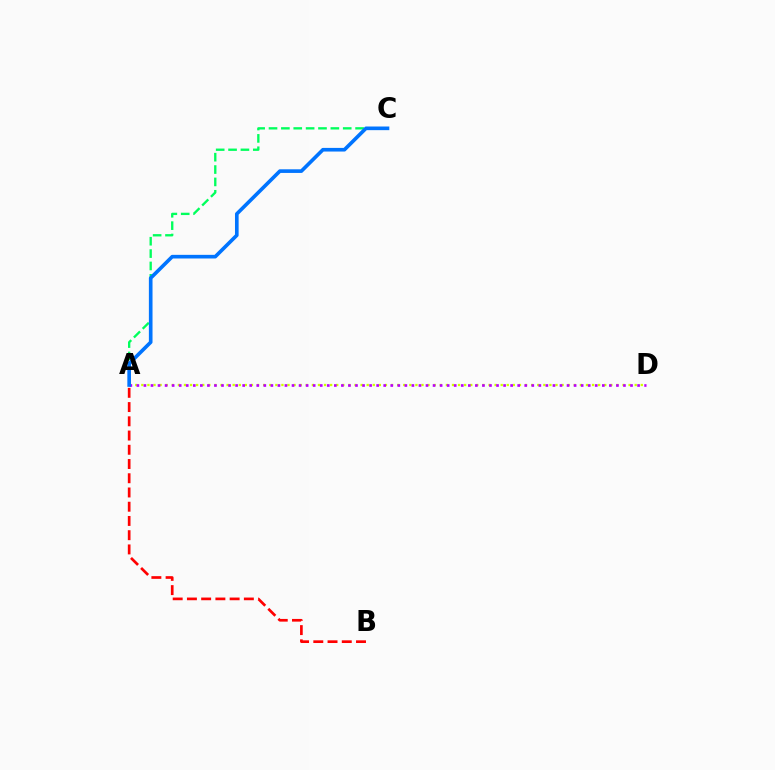{('A', 'C'): [{'color': '#00ff5c', 'line_style': 'dashed', 'thickness': 1.68}, {'color': '#0074ff', 'line_style': 'solid', 'thickness': 2.62}], ('A', 'D'): [{'color': '#d1ff00', 'line_style': 'dotted', 'thickness': 1.65}, {'color': '#b900ff', 'line_style': 'dotted', 'thickness': 1.92}], ('A', 'B'): [{'color': '#ff0000', 'line_style': 'dashed', 'thickness': 1.93}]}